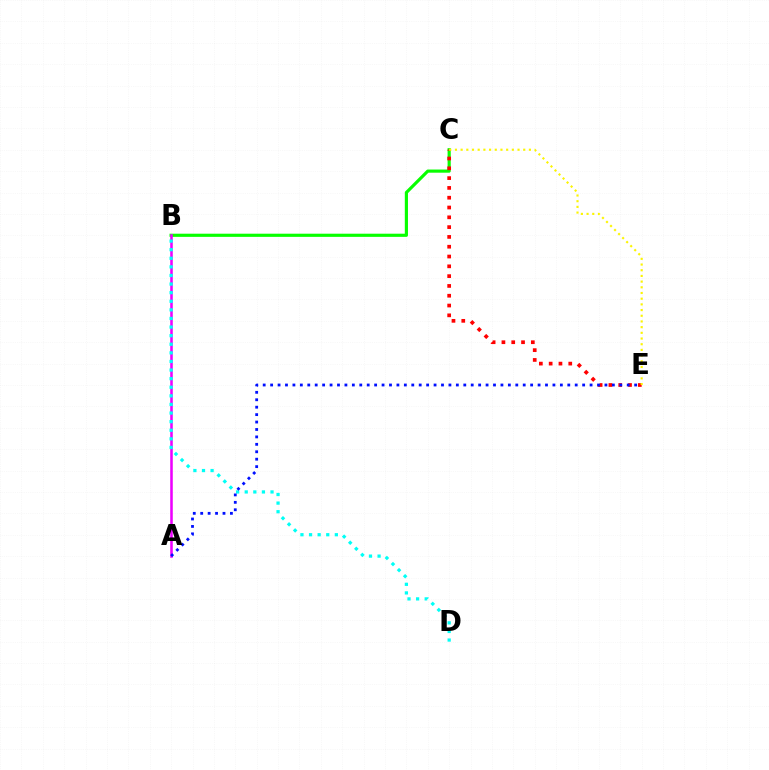{('B', 'C'): [{'color': '#08ff00', 'line_style': 'solid', 'thickness': 2.27}], ('C', 'E'): [{'color': '#ff0000', 'line_style': 'dotted', 'thickness': 2.66}, {'color': '#fcf500', 'line_style': 'dotted', 'thickness': 1.55}], ('A', 'B'): [{'color': '#ee00ff', 'line_style': 'solid', 'thickness': 1.84}], ('B', 'D'): [{'color': '#00fff6', 'line_style': 'dotted', 'thickness': 2.34}], ('A', 'E'): [{'color': '#0010ff', 'line_style': 'dotted', 'thickness': 2.02}]}